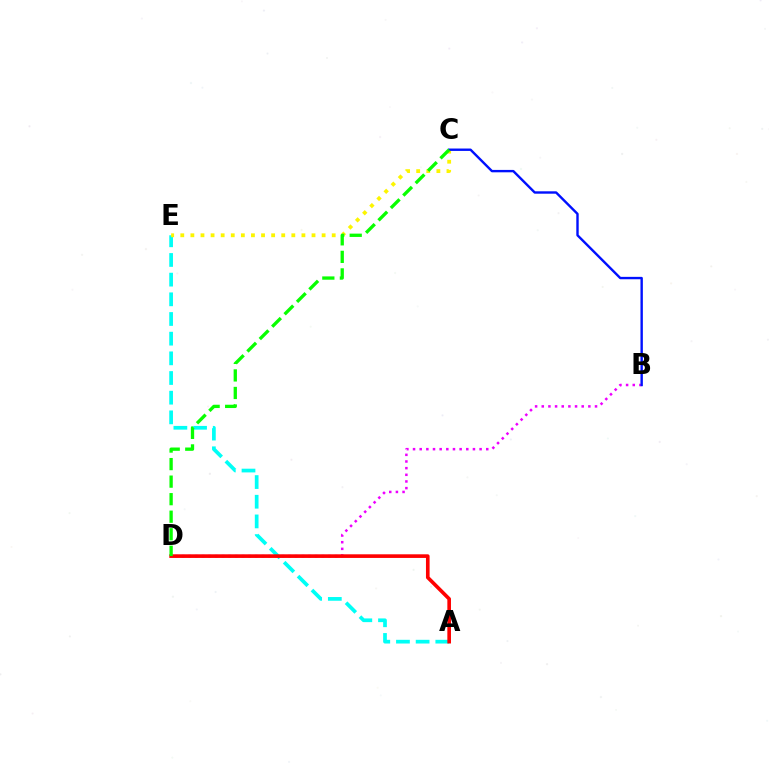{('B', 'D'): [{'color': '#ee00ff', 'line_style': 'dotted', 'thickness': 1.81}], ('A', 'E'): [{'color': '#00fff6', 'line_style': 'dashed', 'thickness': 2.67}], ('C', 'E'): [{'color': '#fcf500', 'line_style': 'dotted', 'thickness': 2.74}], ('B', 'C'): [{'color': '#0010ff', 'line_style': 'solid', 'thickness': 1.72}], ('A', 'D'): [{'color': '#ff0000', 'line_style': 'solid', 'thickness': 2.61}], ('C', 'D'): [{'color': '#08ff00', 'line_style': 'dashed', 'thickness': 2.38}]}